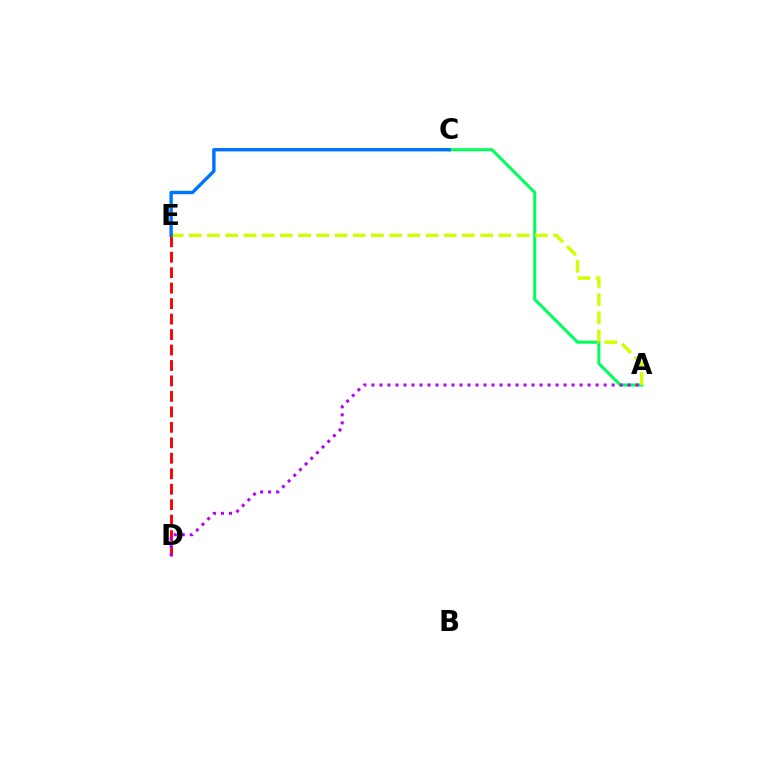{('D', 'E'): [{'color': '#ff0000', 'line_style': 'dashed', 'thickness': 2.1}], ('A', 'C'): [{'color': '#00ff5c', 'line_style': 'solid', 'thickness': 2.19}], ('A', 'E'): [{'color': '#d1ff00', 'line_style': 'dashed', 'thickness': 2.47}], ('C', 'E'): [{'color': '#0074ff', 'line_style': 'solid', 'thickness': 2.45}], ('A', 'D'): [{'color': '#b900ff', 'line_style': 'dotted', 'thickness': 2.18}]}